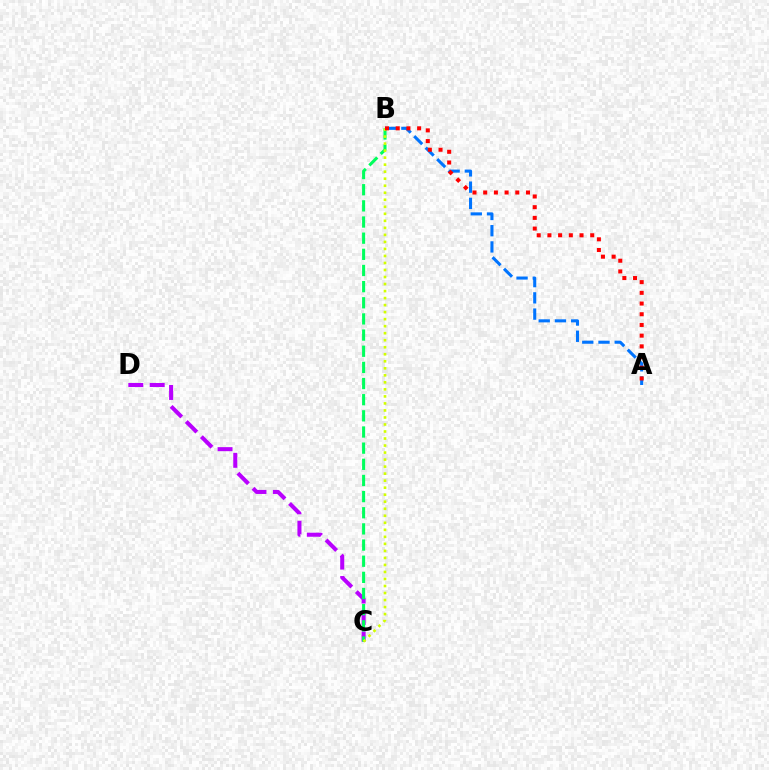{('C', 'D'): [{'color': '#b900ff', 'line_style': 'dashed', 'thickness': 2.91}], ('A', 'B'): [{'color': '#0074ff', 'line_style': 'dashed', 'thickness': 2.21}, {'color': '#ff0000', 'line_style': 'dotted', 'thickness': 2.91}], ('B', 'C'): [{'color': '#00ff5c', 'line_style': 'dashed', 'thickness': 2.19}, {'color': '#d1ff00', 'line_style': 'dotted', 'thickness': 1.91}]}